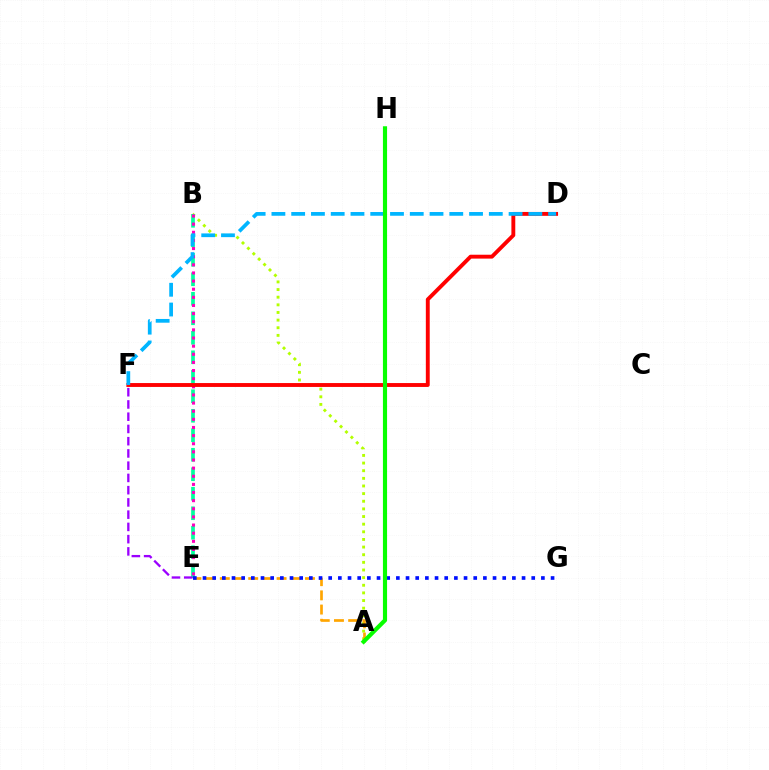{('A', 'B'): [{'color': '#b3ff00', 'line_style': 'dotted', 'thickness': 2.08}], ('B', 'E'): [{'color': '#00ff9d', 'line_style': 'dashed', 'thickness': 2.65}, {'color': '#ff00bd', 'line_style': 'dotted', 'thickness': 2.21}], ('A', 'E'): [{'color': '#ffa500', 'line_style': 'dashed', 'thickness': 1.93}], ('E', 'G'): [{'color': '#0010ff', 'line_style': 'dotted', 'thickness': 2.63}], ('D', 'F'): [{'color': '#ff0000', 'line_style': 'solid', 'thickness': 2.79}, {'color': '#00b5ff', 'line_style': 'dashed', 'thickness': 2.68}], ('E', 'F'): [{'color': '#9b00ff', 'line_style': 'dashed', 'thickness': 1.66}], ('A', 'H'): [{'color': '#08ff00', 'line_style': 'solid', 'thickness': 2.98}]}